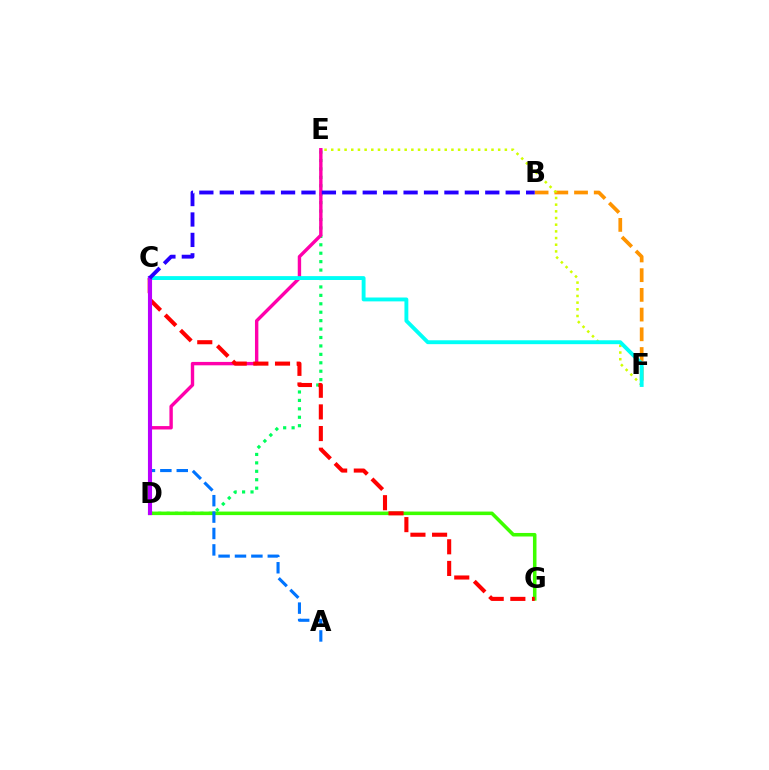{('D', 'E'): [{'color': '#00ff5c', 'line_style': 'dotted', 'thickness': 2.29}, {'color': '#ff00ac', 'line_style': 'solid', 'thickness': 2.45}], ('D', 'G'): [{'color': '#3dff00', 'line_style': 'solid', 'thickness': 2.55}], ('B', 'F'): [{'color': '#ff9400', 'line_style': 'dashed', 'thickness': 2.68}], ('E', 'F'): [{'color': '#d1ff00', 'line_style': 'dotted', 'thickness': 1.81}], ('A', 'C'): [{'color': '#0074ff', 'line_style': 'dashed', 'thickness': 2.23}], ('C', 'F'): [{'color': '#00fff6', 'line_style': 'solid', 'thickness': 2.79}], ('C', 'G'): [{'color': '#ff0000', 'line_style': 'dashed', 'thickness': 2.94}], ('C', 'D'): [{'color': '#b900ff', 'line_style': 'solid', 'thickness': 2.96}], ('B', 'C'): [{'color': '#2500ff', 'line_style': 'dashed', 'thickness': 2.77}]}